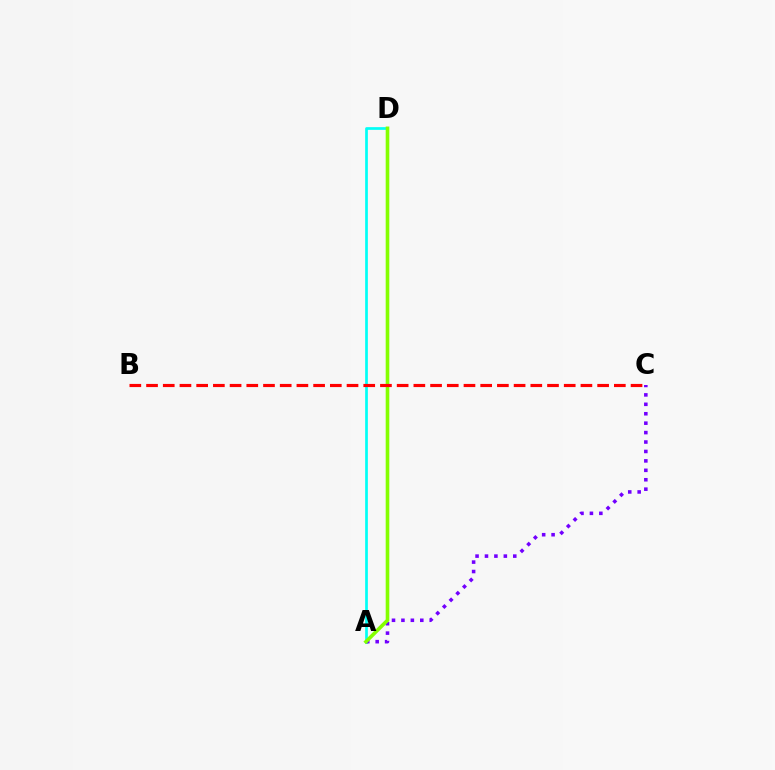{('A', 'D'): [{'color': '#00fff6', 'line_style': 'solid', 'thickness': 1.95}, {'color': '#84ff00', 'line_style': 'solid', 'thickness': 2.61}], ('A', 'C'): [{'color': '#7200ff', 'line_style': 'dotted', 'thickness': 2.56}], ('B', 'C'): [{'color': '#ff0000', 'line_style': 'dashed', 'thickness': 2.27}]}